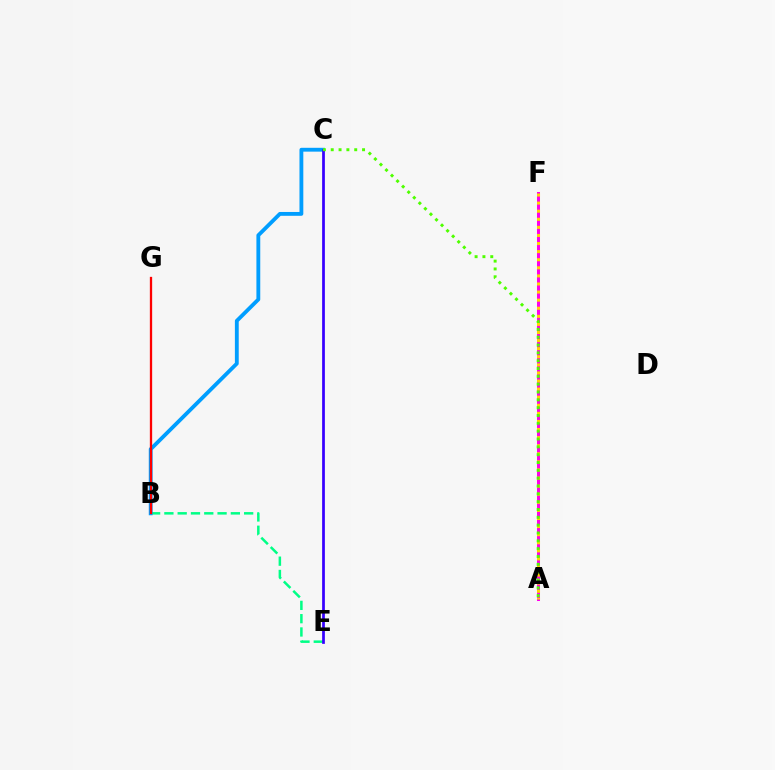{('A', 'F'): [{'color': '#ff00ed', 'line_style': 'solid', 'thickness': 2.16}, {'color': '#ffd500', 'line_style': 'dotted', 'thickness': 2.2}], ('B', 'E'): [{'color': '#00ff86', 'line_style': 'dashed', 'thickness': 1.81}], ('B', 'C'): [{'color': '#009eff', 'line_style': 'solid', 'thickness': 2.76}], ('C', 'E'): [{'color': '#3700ff', 'line_style': 'solid', 'thickness': 1.97}], ('A', 'C'): [{'color': '#4fff00', 'line_style': 'dotted', 'thickness': 2.13}], ('B', 'G'): [{'color': '#ff0000', 'line_style': 'solid', 'thickness': 1.65}]}